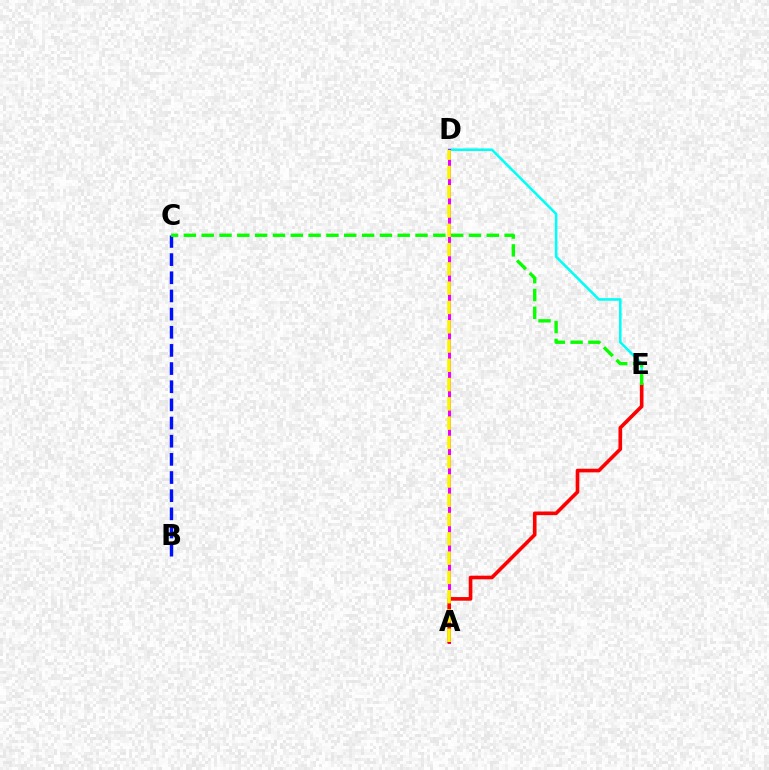{('D', 'E'): [{'color': '#00fff6', 'line_style': 'solid', 'thickness': 1.84}], ('A', 'D'): [{'color': '#ee00ff', 'line_style': 'solid', 'thickness': 2.15}, {'color': '#fcf500', 'line_style': 'dashed', 'thickness': 2.62}], ('B', 'C'): [{'color': '#0010ff', 'line_style': 'dashed', 'thickness': 2.47}], ('A', 'E'): [{'color': '#ff0000', 'line_style': 'solid', 'thickness': 2.62}], ('C', 'E'): [{'color': '#08ff00', 'line_style': 'dashed', 'thickness': 2.42}]}